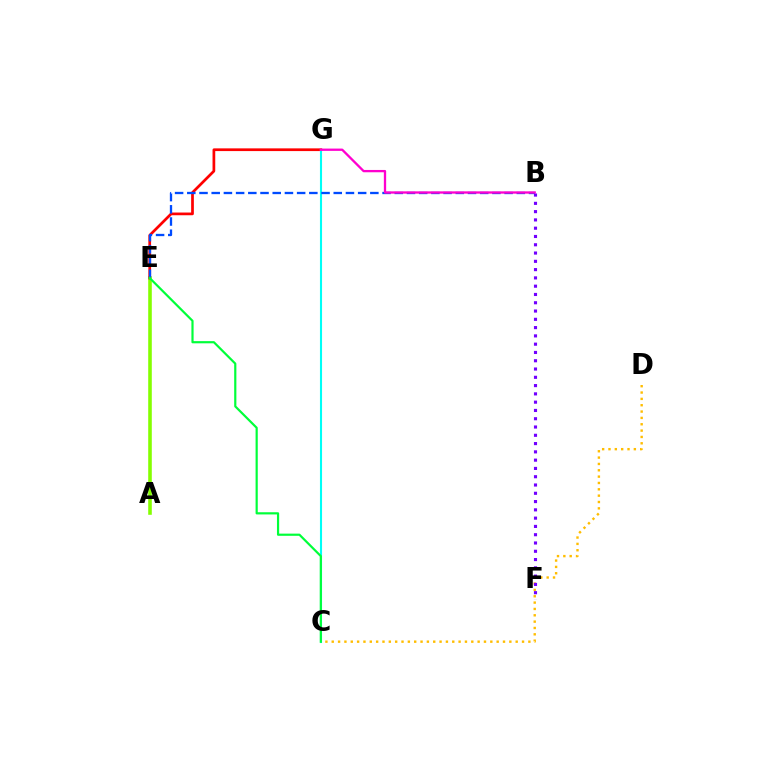{('C', 'D'): [{'color': '#ffbd00', 'line_style': 'dotted', 'thickness': 1.72}], ('B', 'F'): [{'color': '#7200ff', 'line_style': 'dotted', 'thickness': 2.25}], ('A', 'E'): [{'color': '#84ff00', 'line_style': 'solid', 'thickness': 2.58}], ('E', 'G'): [{'color': '#ff0000', 'line_style': 'solid', 'thickness': 1.96}], ('C', 'G'): [{'color': '#00fff6', 'line_style': 'solid', 'thickness': 1.51}], ('B', 'E'): [{'color': '#004bff', 'line_style': 'dashed', 'thickness': 1.66}], ('B', 'G'): [{'color': '#ff00cf', 'line_style': 'solid', 'thickness': 1.66}], ('C', 'E'): [{'color': '#00ff39', 'line_style': 'solid', 'thickness': 1.58}]}